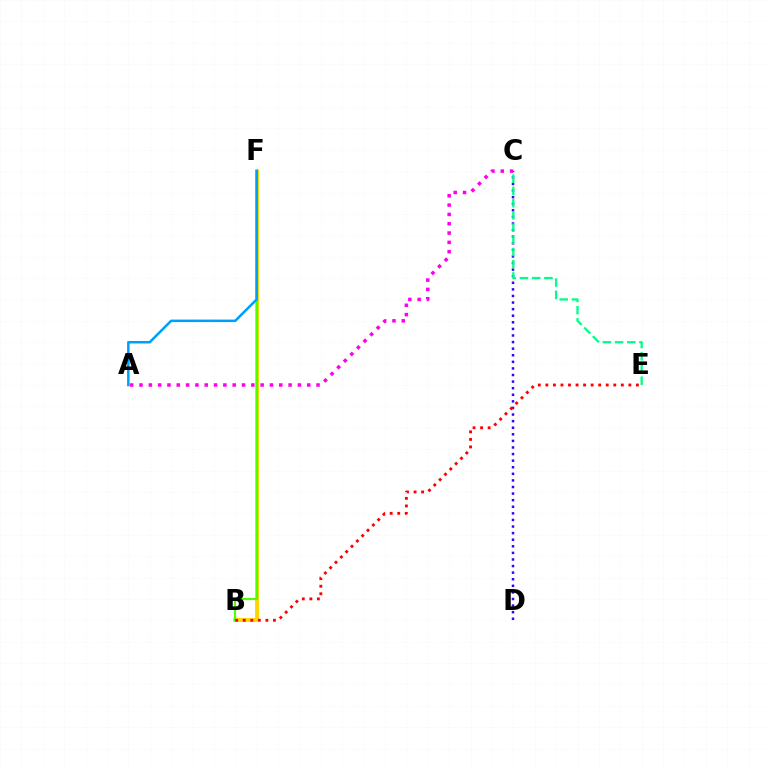{('B', 'F'): [{'color': '#ffd500', 'line_style': 'solid', 'thickness': 2.82}, {'color': '#4fff00', 'line_style': 'solid', 'thickness': 1.58}], ('C', 'D'): [{'color': '#3700ff', 'line_style': 'dotted', 'thickness': 1.79}], ('C', 'E'): [{'color': '#00ff86', 'line_style': 'dashed', 'thickness': 1.66}], ('A', 'F'): [{'color': '#009eff', 'line_style': 'solid', 'thickness': 1.81}], ('B', 'E'): [{'color': '#ff0000', 'line_style': 'dotted', 'thickness': 2.05}], ('A', 'C'): [{'color': '#ff00ed', 'line_style': 'dotted', 'thickness': 2.53}]}